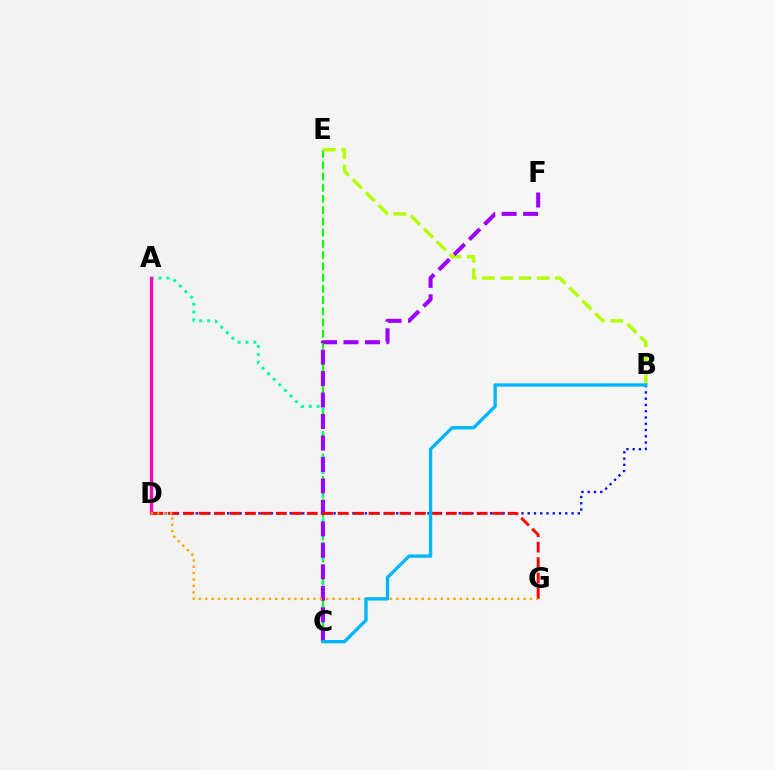{('B', 'D'): [{'color': '#0010ff', 'line_style': 'dotted', 'thickness': 1.7}], ('C', 'E'): [{'color': '#08ff00', 'line_style': 'dashed', 'thickness': 1.53}], ('A', 'C'): [{'color': '#00ff9d', 'line_style': 'dotted', 'thickness': 2.14}], ('B', 'E'): [{'color': '#b3ff00', 'line_style': 'dashed', 'thickness': 2.48}], ('C', 'F'): [{'color': '#9b00ff', 'line_style': 'dashed', 'thickness': 2.92}], ('D', 'G'): [{'color': '#ff0000', 'line_style': 'dashed', 'thickness': 2.1}, {'color': '#ffa500', 'line_style': 'dotted', 'thickness': 1.73}], ('A', 'D'): [{'color': '#ff00bd', 'line_style': 'solid', 'thickness': 2.34}], ('B', 'C'): [{'color': '#00b5ff', 'line_style': 'solid', 'thickness': 2.4}]}